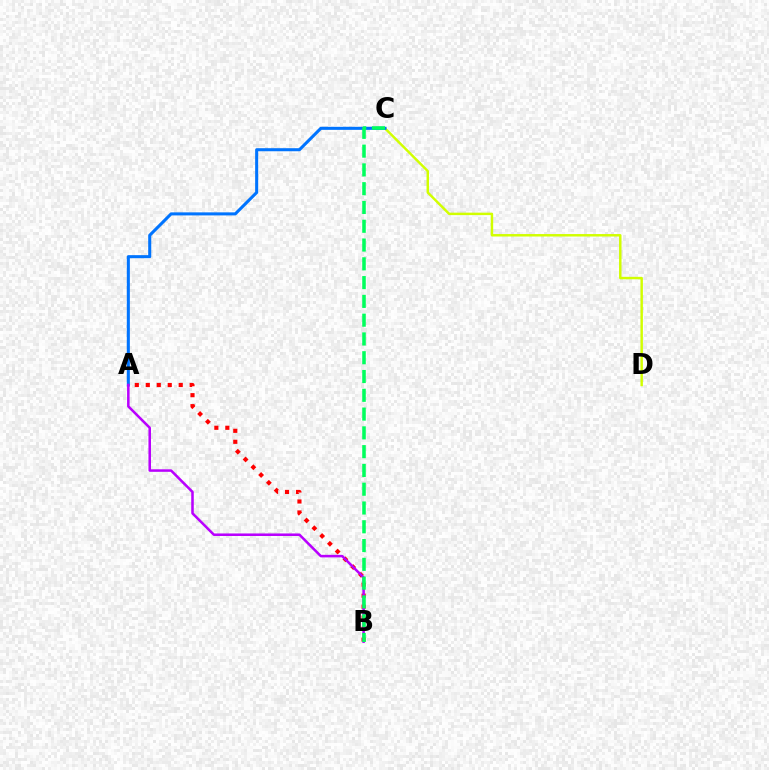{('A', 'B'): [{'color': '#ff0000', 'line_style': 'dotted', 'thickness': 2.98}, {'color': '#b900ff', 'line_style': 'solid', 'thickness': 1.83}], ('C', 'D'): [{'color': '#d1ff00', 'line_style': 'solid', 'thickness': 1.77}], ('A', 'C'): [{'color': '#0074ff', 'line_style': 'solid', 'thickness': 2.2}], ('B', 'C'): [{'color': '#00ff5c', 'line_style': 'dashed', 'thickness': 2.55}]}